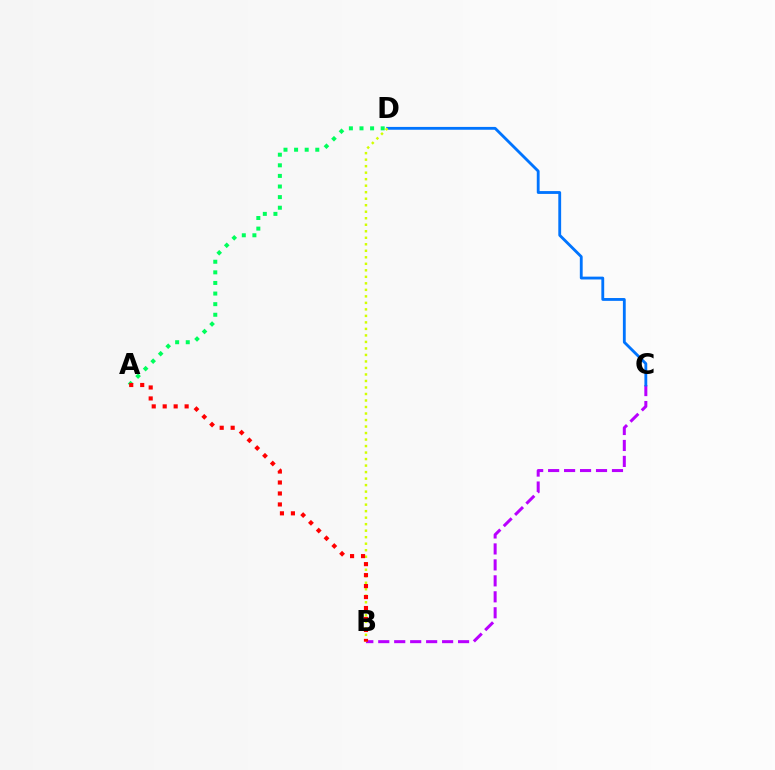{('B', 'C'): [{'color': '#b900ff', 'line_style': 'dashed', 'thickness': 2.17}], ('C', 'D'): [{'color': '#0074ff', 'line_style': 'solid', 'thickness': 2.04}], ('B', 'D'): [{'color': '#d1ff00', 'line_style': 'dotted', 'thickness': 1.77}], ('A', 'D'): [{'color': '#00ff5c', 'line_style': 'dotted', 'thickness': 2.88}], ('A', 'B'): [{'color': '#ff0000', 'line_style': 'dotted', 'thickness': 2.98}]}